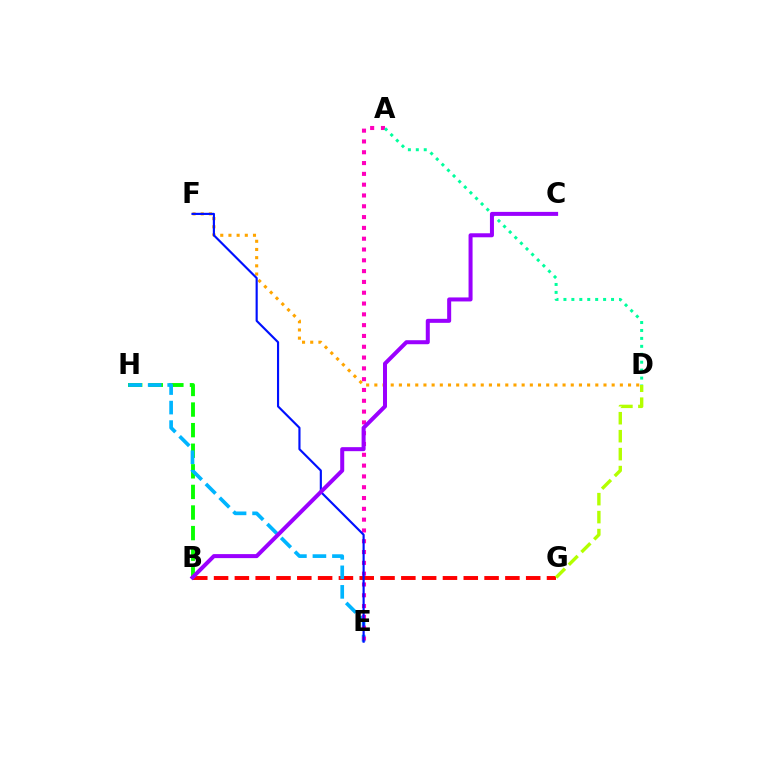{('D', 'F'): [{'color': '#ffa500', 'line_style': 'dotted', 'thickness': 2.22}], ('B', 'H'): [{'color': '#08ff00', 'line_style': 'dashed', 'thickness': 2.8}], ('B', 'G'): [{'color': '#ff0000', 'line_style': 'dashed', 'thickness': 2.83}], ('E', 'H'): [{'color': '#00b5ff', 'line_style': 'dashed', 'thickness': 2.65}], ('A', 'E'): [{'color': '#ff00bd', 'line_style': 'dotted', 'thickness': 2.94}], ('A', 'D'): [{'color': '#00ff9d', 'line_style': 'dotted', 'thickness': 2.16}], ('D', 'G'): [{'color': '#b3ff00', 'line_style': 'dashed', 'thickness': 2.44}], ('E', 'F'): [{'color': '#0010ff', 'line_style': 'solid', 'thickness': 1.55}], ('B', 'C'): [{'color': '#9b00ff', 'line_style': 'solid', 'thickness': 2.89}]}